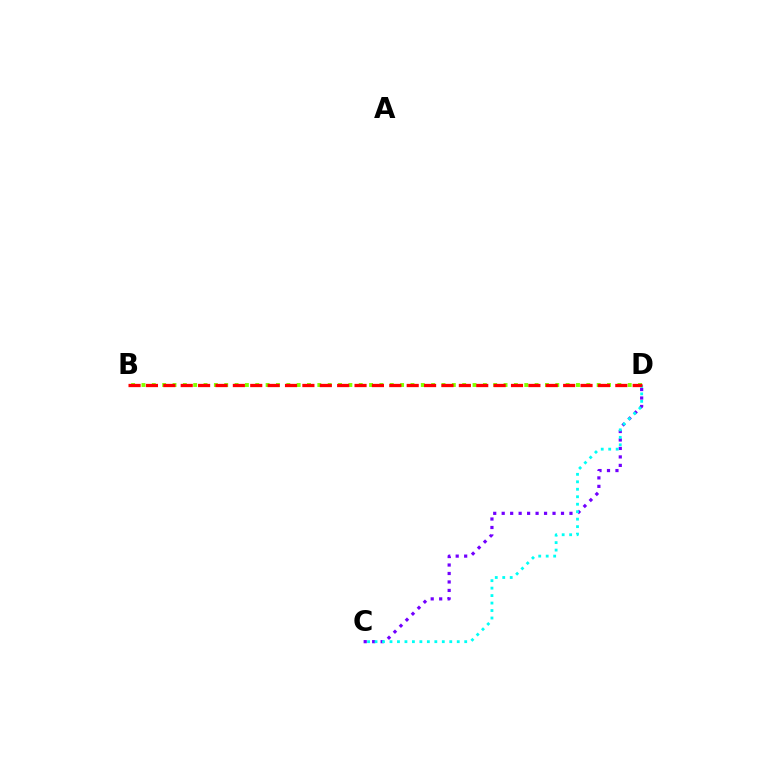{('C', 'D'): [{'color': '#7200ff', 'line_style': 'dotted', 'thickness': 2.3}, {'color': '#00fff6', 'line_style': 'dotted', 'thickness': 2.03}], ('B', 'D'): [{'color': '#84ff00', 'line_style': 'dotted', 'thickness': 2.81}, {'color': '#ff0000', 'line_style': 'dashed', 'thickness': 2.36}]}